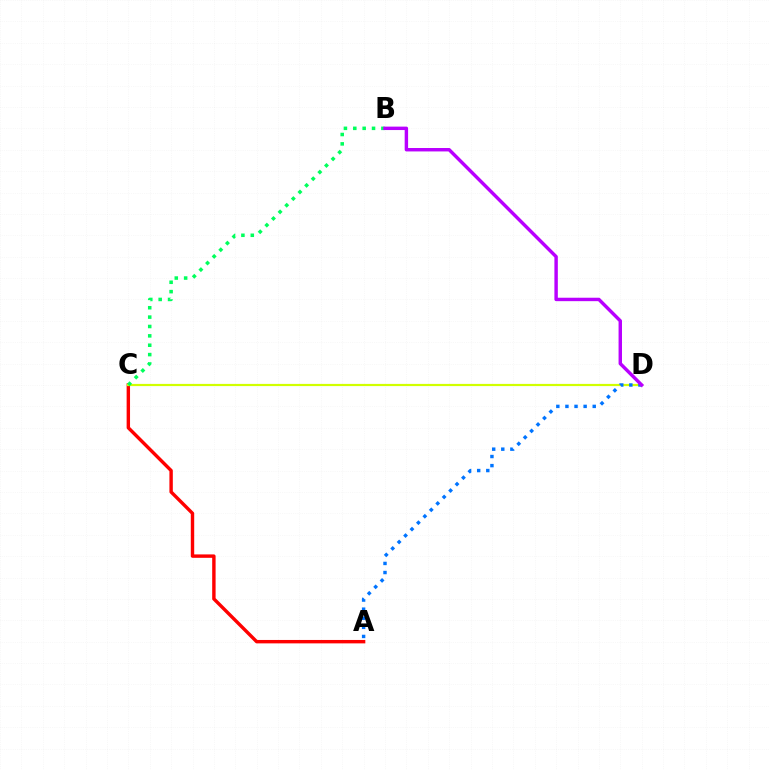{('A', 'C'): [{'color': '#ff0000', 'line_style': 'solid', 'thickness': 2.45}], ('C', 'D'): [{'color': '#d1ff00', 'line_style': 'solid', 'thickness': 1.58}], ('B', 'C'): [{'color': '#00ff5c', 'line_style': 'dotted', 'thickness': 2.55}], ('A', 'D'): [{'color': '#0074ff', 'line_style': 'dotted', 'thickness': 2.47}], ('B', 'D'): [{'color': '#b900ff', 'line_style': 'solid', 'thickness': 2.47}]}